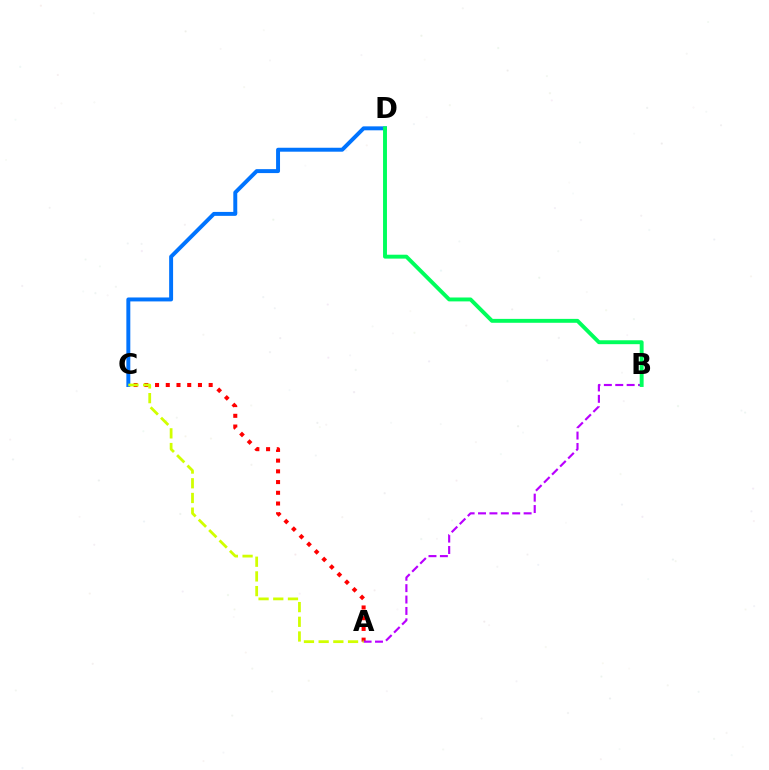{('A', 'C'): [{'color': '#ff0000', 'line_style': 'dotted', 'thickness': 2.91}, {'color': '#d1ff00', 'line_style': 'dashed', 'thickness': 2.0}], ('A', 'B'): [{'color': '#b900ff', 'line_style': 'dashed', 'thickness': 1.55}], ('C', 'D'): [{'color': '#0074ff', 'line_style': 'solid', 'thickness': 2.84}], ('B', 'D'): [{'color': '#00ff5c', 'line_style': 'solid', 'thickness': 2.81}]}